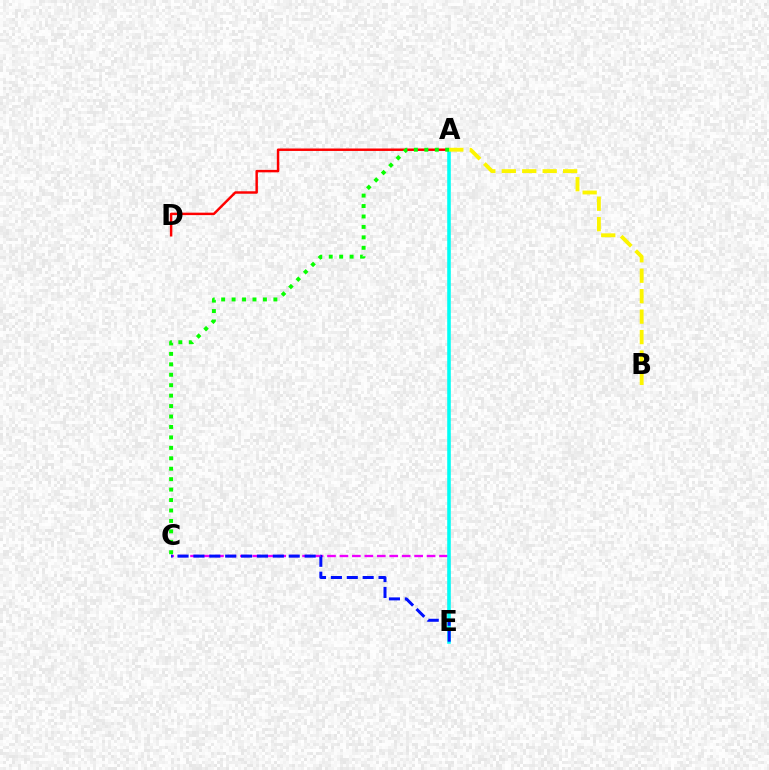{('C', 'E'): [{'color': '#ee00ff', 'line_style': 'dashed', 'thickness': 1.69}, {'color': '#0010ff', 'line_style': 'dashed', 'thickness': 2.16}], ('A', 'D'): [{'color': '#ff0000', 'line_style': 'solid', 'thickness': 1.77}], ('A', 'E'): [{'color': '#00fff6', 'line_style': 'solid', 'thickness': 2.57}], ('A', 'C'): [{'color': '#08ff00', 'line_style': 'dotted', 'thickness': 2.84}], ('A', 'B'): [{'color': '#fcf500', 'line_style': 'dashed', 'thickness': 2.78}]}